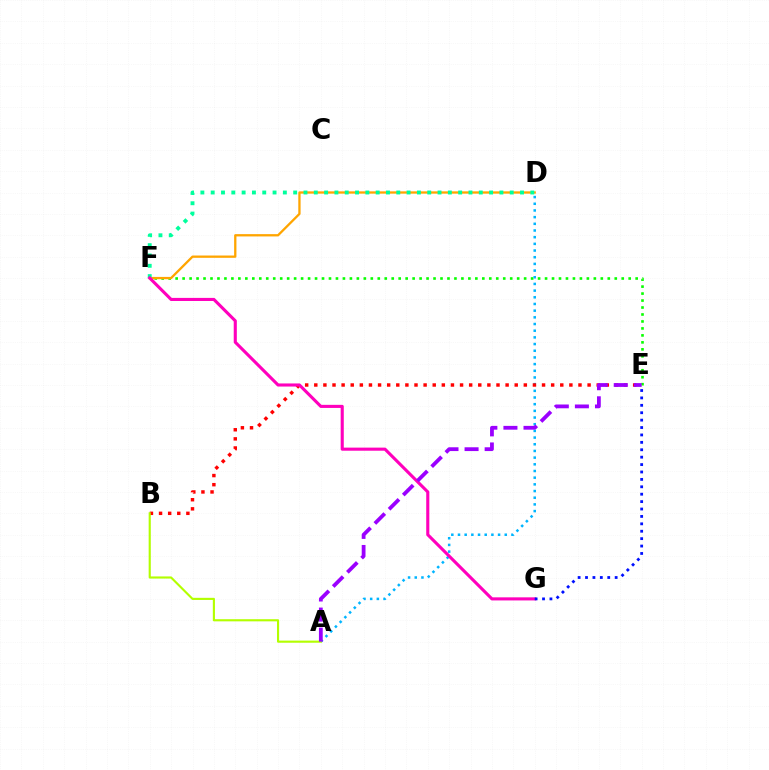{('E', 'F'): [{'color': '#08ff00', 'line_style': 'dotted', 'thickness': 1.89}], ('A', 'D'): [{'color': '#00b5ff', 'line_style': 'dotted', 'thickness': 1.82}], ('D', 'F'): [{'color': '#ffa500', 'line_style': 'solid', 'thickness': 1.66}, {'color': '#00ff9d', 'line_style': 'dotted', 'thickness': 2.8}], ('B', 'E'): [{'color': '#ff0000', 'line_style': 'dotted', 'thickness': 2.48}], ('F', 'G'): [{'color': '#ff00bd', 'line_style': 'solid', 'thickness': 2.23}], ('A', 'B'): [{'color': '#b3ff00', 'line_style': 'solid', 'thickness': 1.54}], ('A', 'E'): [{'color': '#9b00ff', 'line_style': 'dashed', 'thickness': 2.73}], ('E', 'G'): [{'color': '#0010ff', 'line_style': 'dotted', 'thickness': 2.01}]}